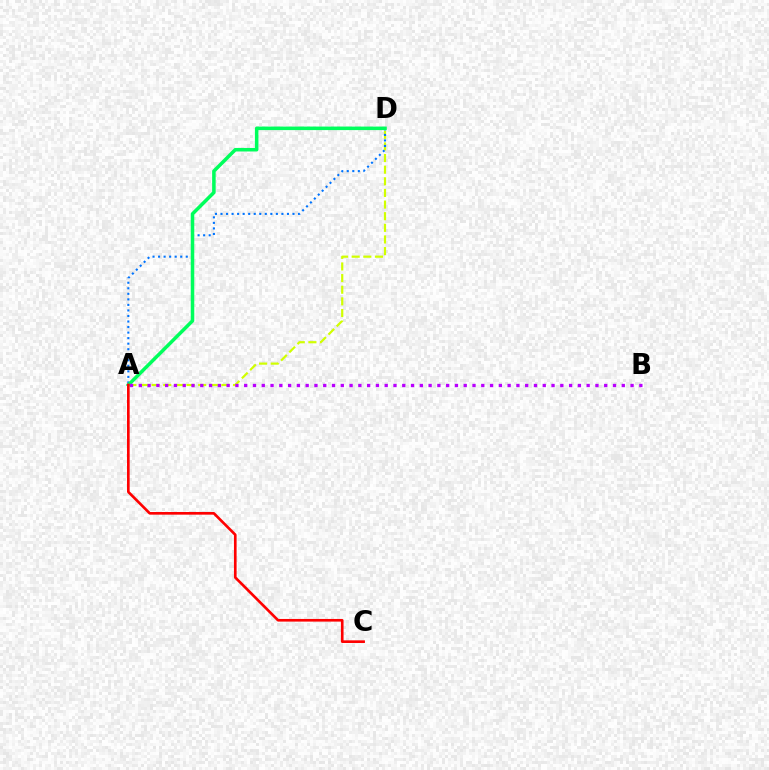{('A', 'D'): [{'color': '#d1ff00', 'line_style': 'dashed', 'thickness': 1.58}, {'color': '#0074ff', 'line_style': 'dotted', 'thickness': 1.5}, {'color': '#00ff5c', 'line_style': 'solid', 'thickness': 2.54}], ('A', 'B'): [{'color': '#b900ff', 'line_style': 'dotted', 'thickness': 2.39}], ('A', 'C'): [{'color': '#ff0000', 'line_style': 'solid', 'thickness': 1.91}]}